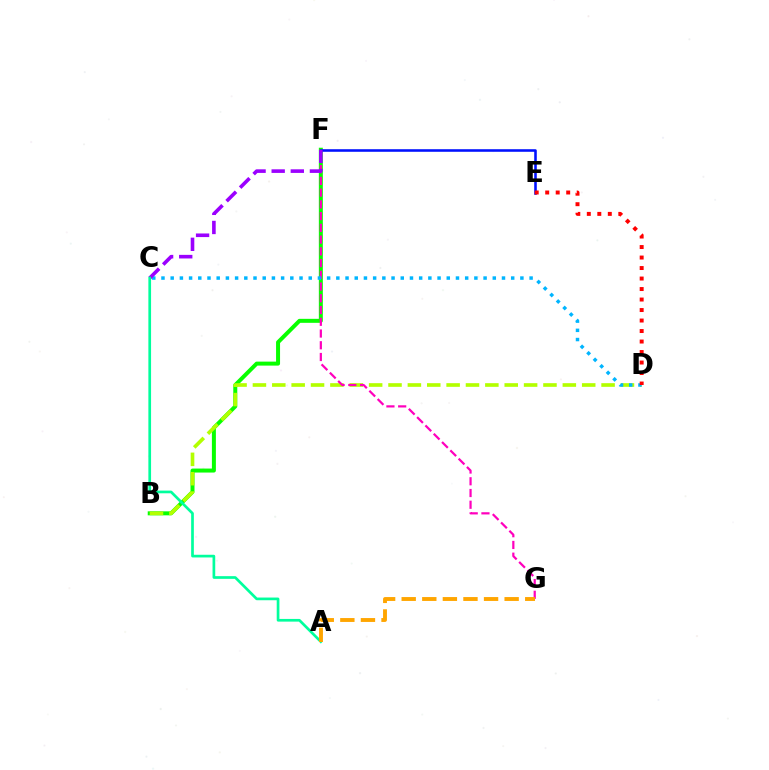{('B', 'F'): [{'color': '#08ff00', 'line_style': 'solid', 'thickness': 2.87}], ('E', 'F'): [{'color': '#0010ff', 'line_style': 'solid', 'thickness': 1.85}], ('B', 'D'): [{'color': '#b3ff00', 'line_style': 'dashed', 'thickness': 2.63}], ('F', 'G'): [{'color': '#ff00bd', 'line_style': 'dashed', 'thickness': 1.6}], ('C', 'D'): [{'color': '#00b5ff', 'line_style': 'dotted', 'thickness': 2.5}], ('D', 'E'): [{'color': '#ff0000', 'line_style': 'dotted', 'thickness': 2.85}], ('C', 'F'): [{'color': '#9b00ff', 'line_style': 'dashed', 'thickness': 2.6}], ('A', 'C'): [{'color': '#00ff9d', 'line_style': 'solid', 'thickness': 1.94}], ('A', 'G'): [{'color': '#ffa500', 'line_style': 'dashed', 'thickness': 2.8}]}